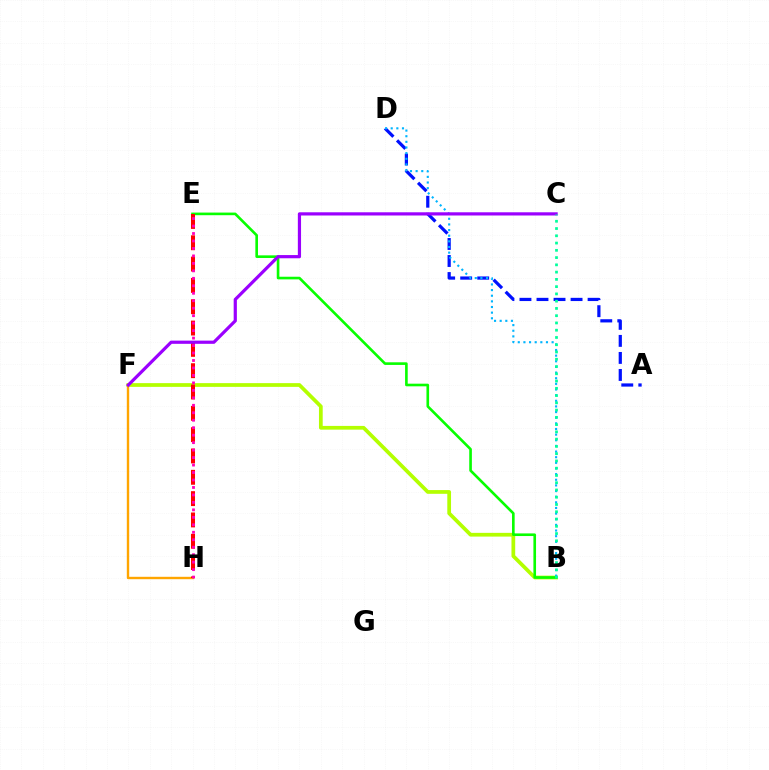{('B', 'F'): [{'color': '#b3ff00', 'line_style': 'solid', 'thickness': 2.69}], ('A', 'D'): [{'color': '#0010ff', 'line_style': 'dashed', 'thickness': 2.31}], ('B', 'D'): [{'color': '#00b5ff', 'line_style': 'dotted', 'thickness': 1.53}], ('B', 'E'): [{'color': '#08ff00', 'line_style': 'solid', 'thickness': 1.89}], ('F', 'H'): [{'color': '#ffa500', 'line_style': 'solid', 'thickness': 1.73}], ('E', 'H'): [{'color': '#ff0000', 'line_style': 'dashed', 'thickness': 2.9}, {'color': '#ff00bd', 'line_style': 'dotted', 'thickness': 2.03}], ('C', 'F'): [{'color': '#9b00ff', 'line_style': 'solid', 'thickness': 2.31}], ('B', 'C'): [{'color': '#00ff9d', 'line_style': 'dotted', 'thickness': 1.97}]}